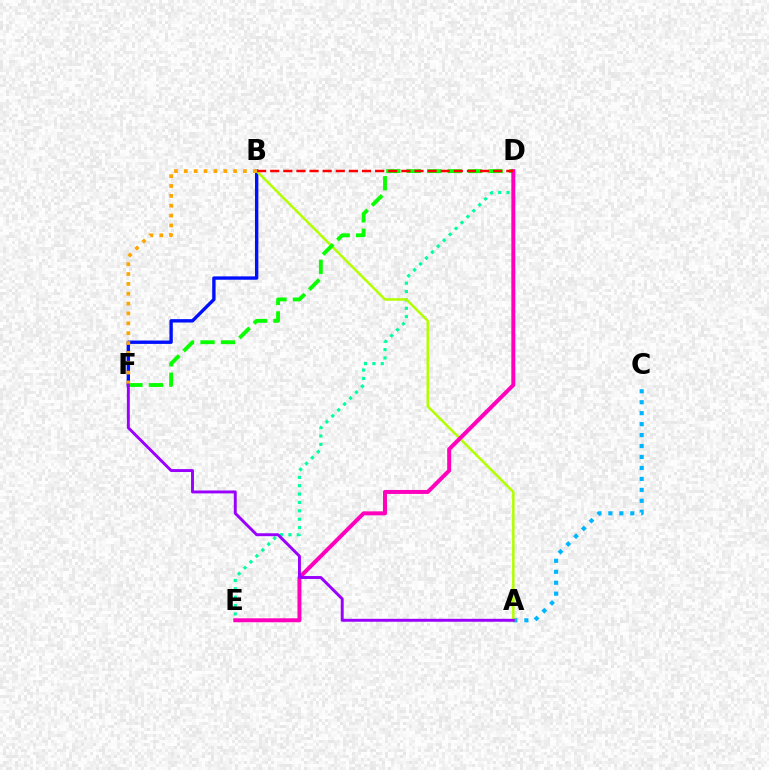{('B', 'F'): [{'color': '#0010ff', 'line_style': 'solid', 'thickness': 2.43}, {'color': '#ffa500', 'line_style': 'dotted', 'thickness': 2.68}], ('D', 'E'): [{'color': '#00ff9d', 'line_style': 'dotted', 'thickness': 2.27}, {'color': '#ff00bd', 'line_style': 'solid', 'thickness': 2.86}], ('A', 'C'): [{'color': '#00b5ff', 'line_style': 'dotted', 'thickness': 2.98}], ('A', 'B'): [{'color': '#b3ff00', 'line_style': 'solid', 'thickness': 1.81}], ('D', 'F'): [{'color': '#08ff00', 'line_style': 'dashed', 'thickness': 2.78}], ('B', 'D'): [{'color': '#ff0000', 'line_style': 'dashed', 'thickness': 1.78}], ('A', 'F'): [{'color': '#9b00ff', 'line_style': 'solid', 'thickness': 2.11}]}